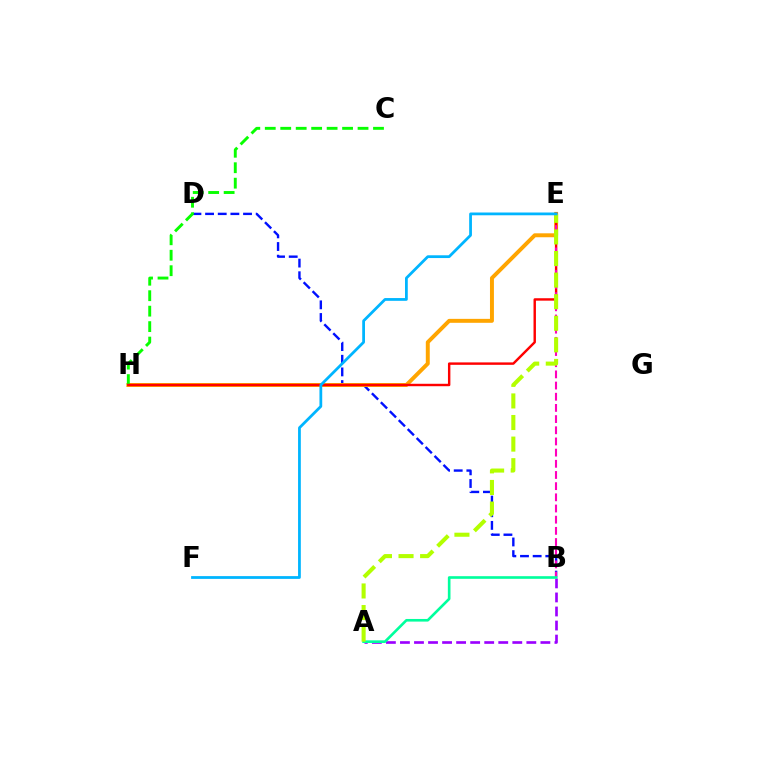{('B', 'D'): [{'color': '#0010ff', 'line_style': 'dashed', 'thickness': 1.72}], ('E', 'H'): [{'color': '#ffa500', 'line_style': 'solid', 'thickness': 2.84}, {'color': '#ff0000', 'line_style': 'solid', 'thickness': 1.75}], ('C', 'H'): [{'color': '#08ff00', 'line_style': 'dashed', 'thickness': 2.1}], ('A', 'B'): [{'color': '#9b00ff', 'line_style': 'dashed', 'thickness': 1.91}, {'color': '#00ff9d', 'line_style': 'solid', 'thickness': 1.9}], ('B', 'E'): [{'color': '#ff00bd', 'line_style': 'dashed', 'thickness': 1.52}], ('A', 'E'): [{'color': '#b3ff00', 'line_style': 'dashed', 'thickness': 2.93}], ('E', 'F'): [{'color': '#00b5ff', 'line_style': 'solid', 'thickness': 1.99}]}